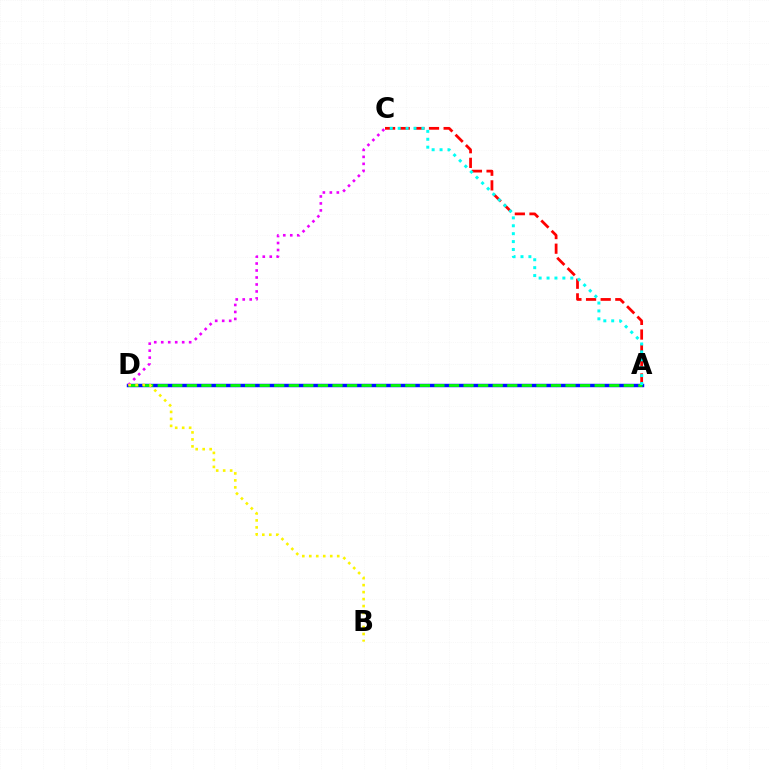{('A', 'C'): [{'color': '#ff0000', 'line_style': 'dashed', 'thickness': 1.99}, {'color': '#00fff6', 'line_style': 'dotted', 'thickness': 2.15}], ('A', 'D'): [{'color': '#0010ff', 'line_style': 'solid', 'thickness': 2.48}, {'color': '#08ff00', 'line_style': 'dashed', 'thickness': 1.98}], ('C', 'D'): [{'color': '#ee00ff', 'line_style': 'dotted', 'thickness': 1.9}], ('B', 'D'): [{'color': '#fcf500', 'line_style': 'dotted', 'thickness': 1.9}]}